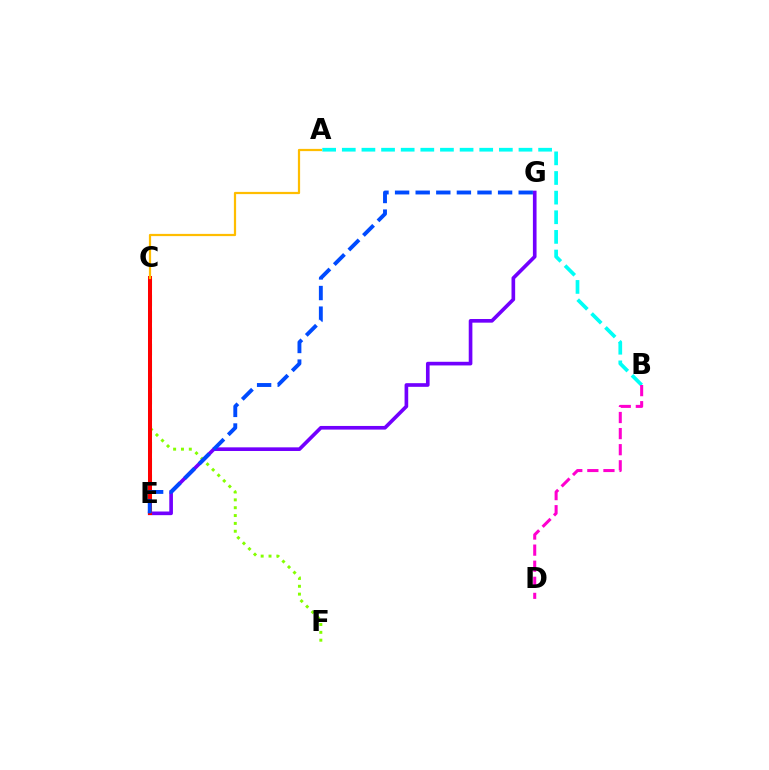{('A', 'B'): [{'color': '#00fff6', 'line_style': 'dashed', 'thickness': 2.67}], ('B', 'D'): [{'color': '#ff00cf', 'line_style': 'dashed', 'thickness': 2.19}], ('C', 'F'): [{'color': '#84ff00', 'line_style': 'dotted', 'thickness': 2.13}], ('C', 'E'): [{'color': '#00ff39', 'line_style': 'dashed', 'thickness': 2.22}, {'color': '#ff0000', 'line_style': 'solid', 'thickness': 2.89}], ('E', 'G'): [{'color': '#7200ff', 'line_style': 'solid', 'thickness': 2.63}, {'color': '#004bff', 'line_style': 'dashed', 'thickness': 2.8}], ('A', 'C'): [{'color': '#ffbd00', 'line_style': 'solid', 'thickness': 1.6}]}